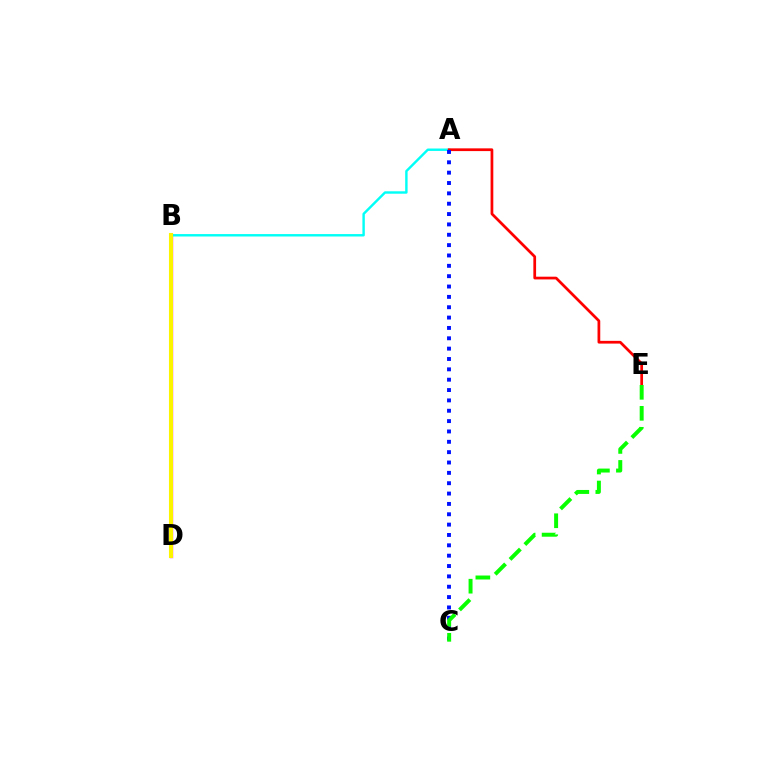{('B', 'D'): [{'color': '#ee00ff', 'line_style': 'solid', 'thickness': 2.41}, {'color': '#fcf500', 'line_style': 'solid', 'thickness': 2.92}], ('A', 'B'): [{'color': '#00fff6', 'line_style': 'solid', 'thickness': 1.74}], ('A', 'E'): [{'color': '#ff0000', 'line_style': 'solid', 'thickness': 1.97}], ('A', 'C'): [{'color': '#0010ff', 'line_style': 'dotted', 'thickness': 2.81}], ('C', 'E'): [{'color': '#08ff00', 'line_style': 'dashed', 'thickness': 2.85}]}